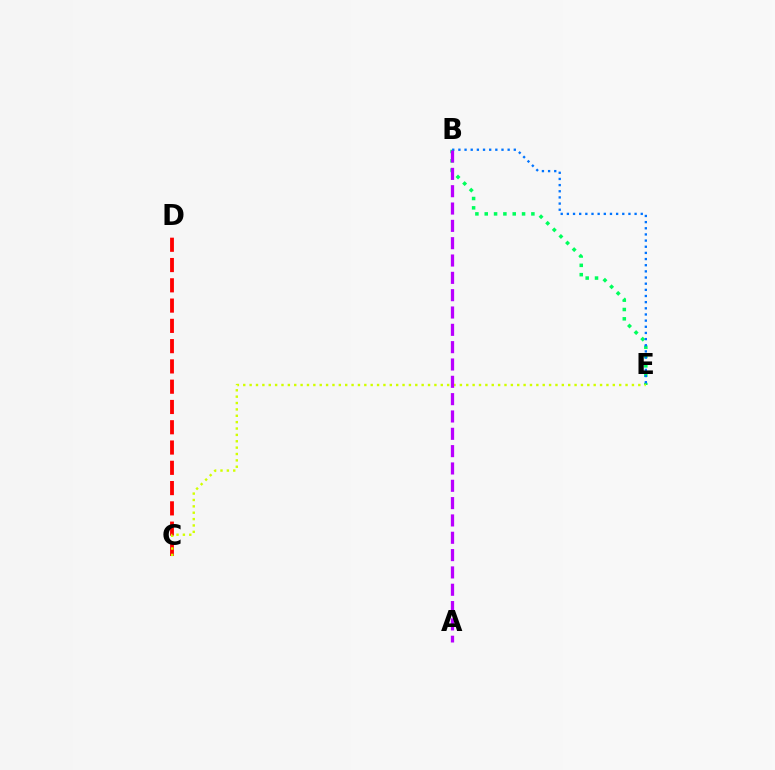{('B', 'E'): [{'color': '#00ff5c', 'line_style': 'dotted', 'thickness': 2.54}, {'color': '#0074ff', 'line_style': 'dotted', 'thickness': 1.67}], ('C', 'D'): [{'color': '#ff0000', 'line_style': 'dashed', 'thickness': 2.75}], ('C', 'E'): [{'color': '#d1ff00', 'line_style': 'dotted', 'thickness': 1.73}], ('A', 'B'): [{'color': '#b900ff', 'line_style': 'dashed', 'thickness': 2.35}]}